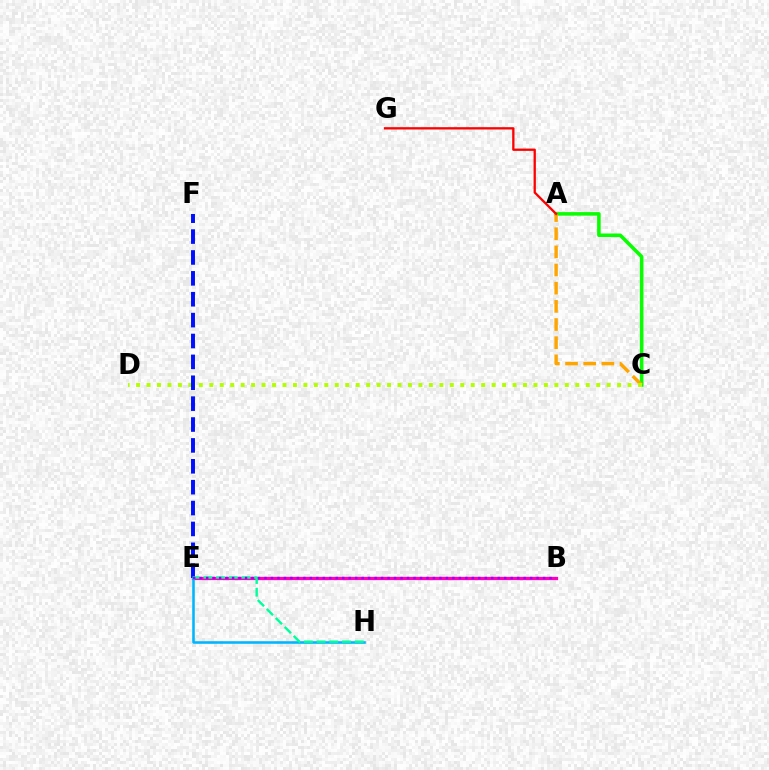{('B', 'E'): [{'color': '#ff00bd', 'line_style': 'solid', 'thickness': 2.34}, {'color': '#9b00ff', 'line_style': 'dotted', 'thickness': 1.76}], ('A', 'C'): [{'color': '#08ff00', 'line_style': 'solid', 'thickness': 2.56}, {'color': '#ffa500', 'line_style': 'dashed', 'thickness': 2.47}], ('E', 'H'): [{'color': '#00b5ff', 'line_style': 'solid', 'thickness': 1.85}, {'color': '#00ff9d', 'line_style': 'dashed', 'thickness': 1.72}], ('C', 'D'): [{'color': '#b3ff00', 'line_style': 'dotted', 'thickness': 2.84}], ('A', 'G'): [{'color': '#ff0000', 'line_style': 'solid', 'thickness': 1.66}], ('E', 'F'): [{'color': '#0010ff', 'line_style': 'dashed', 'thickness': 2.84}]}